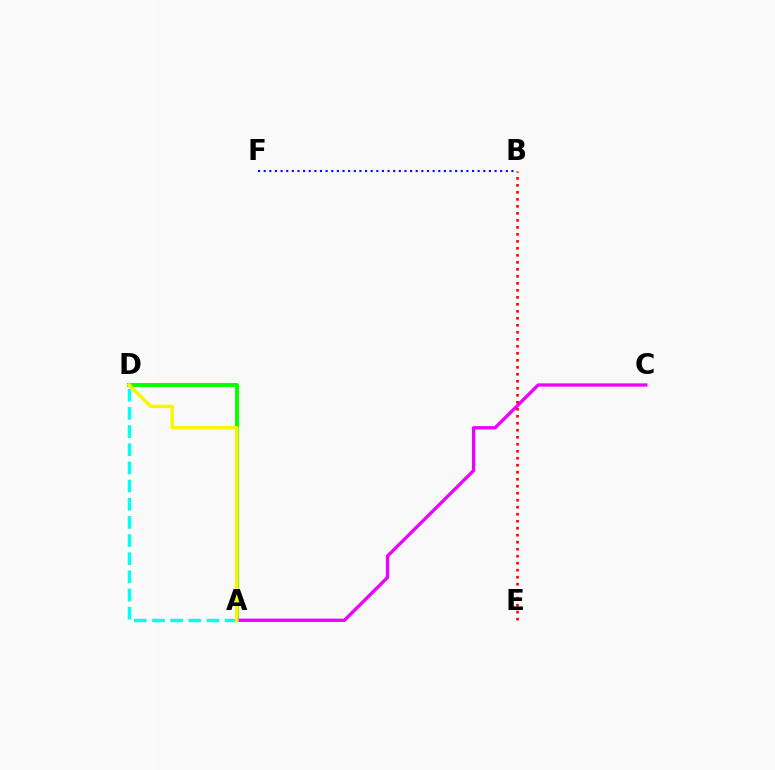{('A', 'D'): [{'color': '#08ff00', 'line_style': 'solid', 'thickness': 2.83}, {'color': '#00fff6', 'line_style': 'dashed', 'thickness': 2.47}, {'color': '#fcf500', 'line_style': 'solid', 'thickness': 2.51}], ('A', 'C'): [{'color': '#ee00ff', 'line_style': 'solid', 'thickness': 2.39}], ('B', 'F'): [{'color': '#0010ff', 'line_style': 'dotted', 'thickness': 1.53}], ('B', 'E'): [{'color': '#ff0000', 'line_style': 'dotted', 'thickness': 1.9}]}